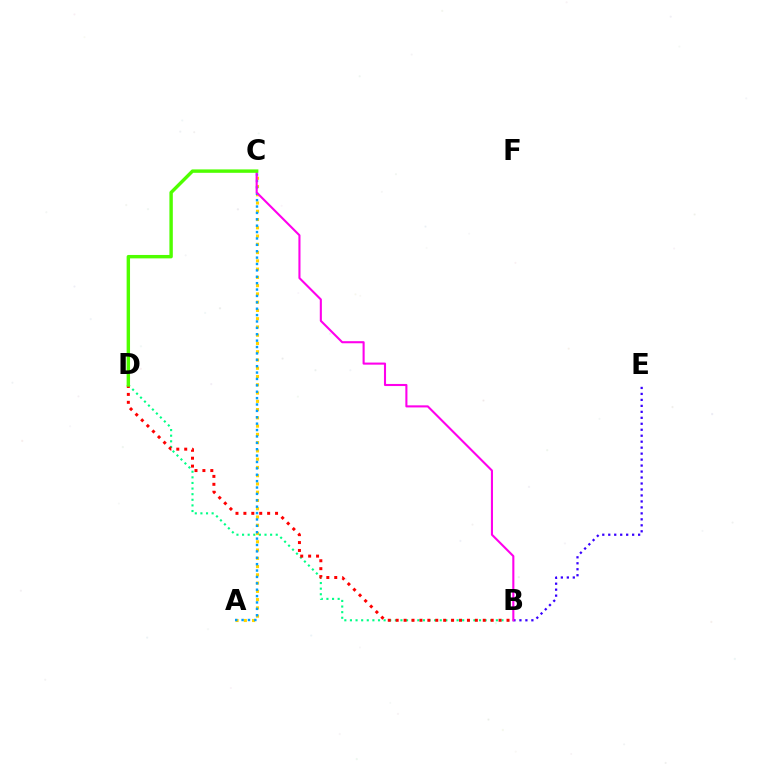{('A', 'C'): [{'color': '#ffd500', 'line_style': 'dotted', 'thickness': 2.24}, {'color': '#009eff', 'line_style': 'dotted', 'thickness': 1.74}], ('B', 'D'): [{'color': '#00ff86', 'line_style': 'dotted', 'thickness': 1.52}, {'color': '#ff0000', 'line_style': 'dotted', 'thickness': 2.15}], ('B', 'E'): [{'color': '#3700ff', 'line_style': 'dotted', 'thickness': 1.62}], ('B', 'C'): [{'color': '#ff00ed', 'line_style': 'solid', 'thickness': 1.51}], ('C', 'D'): [{'color': '#4fff00', 'line_style': 'solid', 'thickness': 2.45}]}